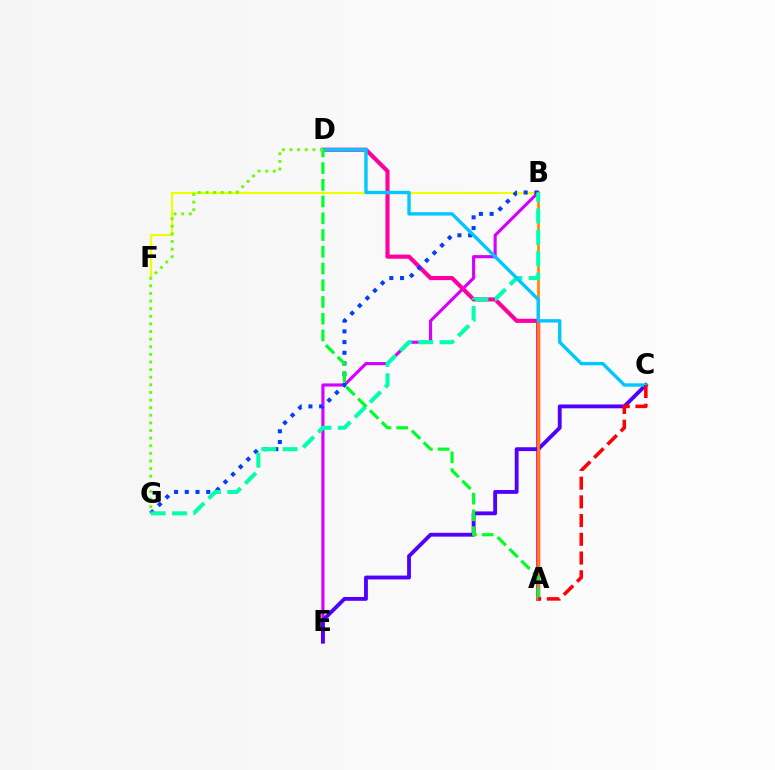{('B', 'E'): [{'color': '#d600ff', 'line_style': 'solid', 'thickness': 2.25}], ('A', 'D'): [{'color': '#ff00a0', 'line_style': 'solid', 'thickness': 2.97}, {'color': '#00ff27', 'line_style': 'dashed', 'thickness': 2.27}], ('B', 'F'): [{'color': '#eeff00', 'line_style': 'solid', 'thickness': 1.58}], ('C', 'E'): [{'color': '#4f00ff', 'line_style': 'solid', 'thickness': 2.77}], ('B', 'G'): [{'color': '#003fff', 'line_style': 'dotted', 'thickness': 2.91}, {'color': '#00ffaf', 'line_style': 'dashed', 'thickness': 2.9}], ('A', 'B'): [{'color': '#ff8800', 'line_style': 'solid', 'thickness': 1.95}], ('C', 'D'): [{'color': '#00c7ff', 'line_style': 'solid', 'thickness': 2.43}], ('A', 'C'): [{'color': '#ff0000', 'line_style': 'dashed', 'thickness': 2.54}], ('D', 'G'): [{'color': '#66ff00', 'line_style': 'dotted', 'thickness': 2.07}]}